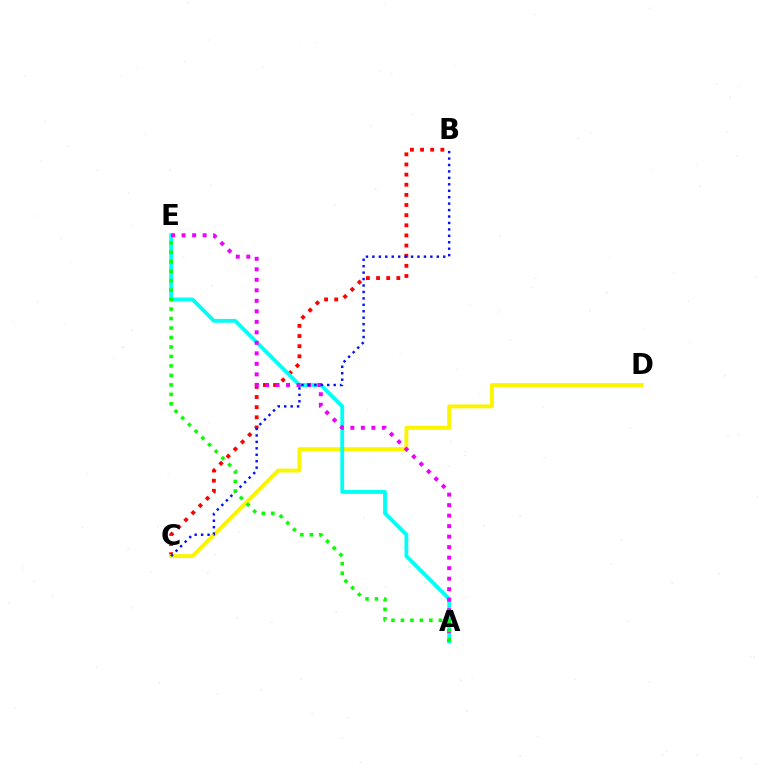{('B', 'C'): [{'color': '#ff0000', 'line_style': 'dotted', 'thickness': 2.75}, {'color': '#0010ff', 'line_style': 'dotted', 'thickness': 1.75}], ('C', 'D'): [{'color': '#fcf500', 'line_style': 'solid', 'thickness': 2.82}], ('A', 'E'): [{'color': '#00fff6', 'line_style': 'solid', 'thickness': 2.74}, {'color': '#ee00ff', 'line_style': 'dotted', 'thickness': 2.85}, {'color': '#08ff00', 'line_style': 'dotted', 'thickness': 2.57}]}